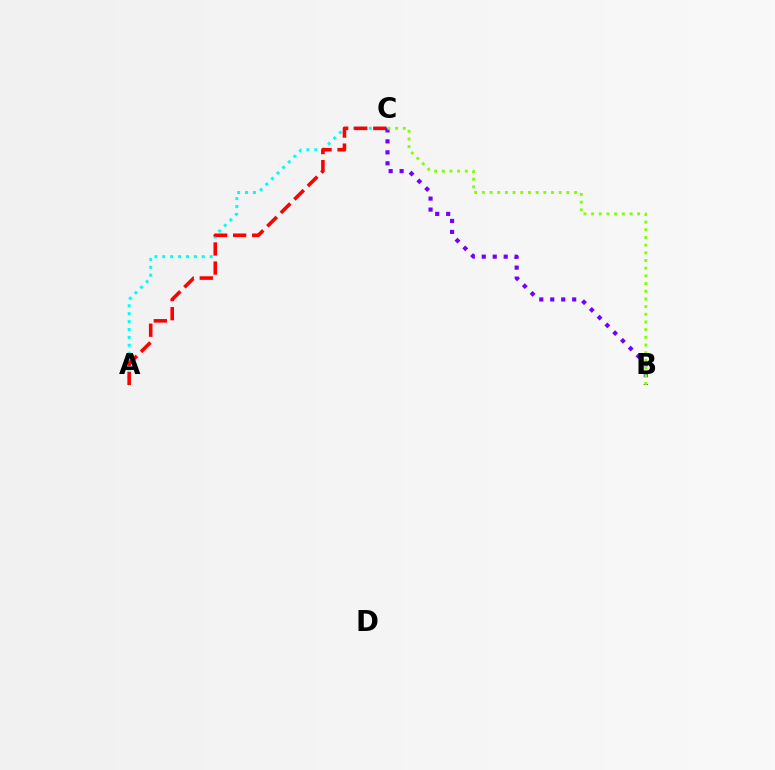{('A', 'C'): [{'color': '#00fff6', 'line_style': 'dotted', 'thickness': 2.15}, {'color': '#ff0000', 'line_style': 'dashed', 'thickness': 2.59}], ('B', 'C'): [{'color': '#7200ff', 'line_style': 'dotted', 'thickness': 2.98}, {'color': '#84ff00', 'line_style': 'dotted', 'thickness': 2.09}]}